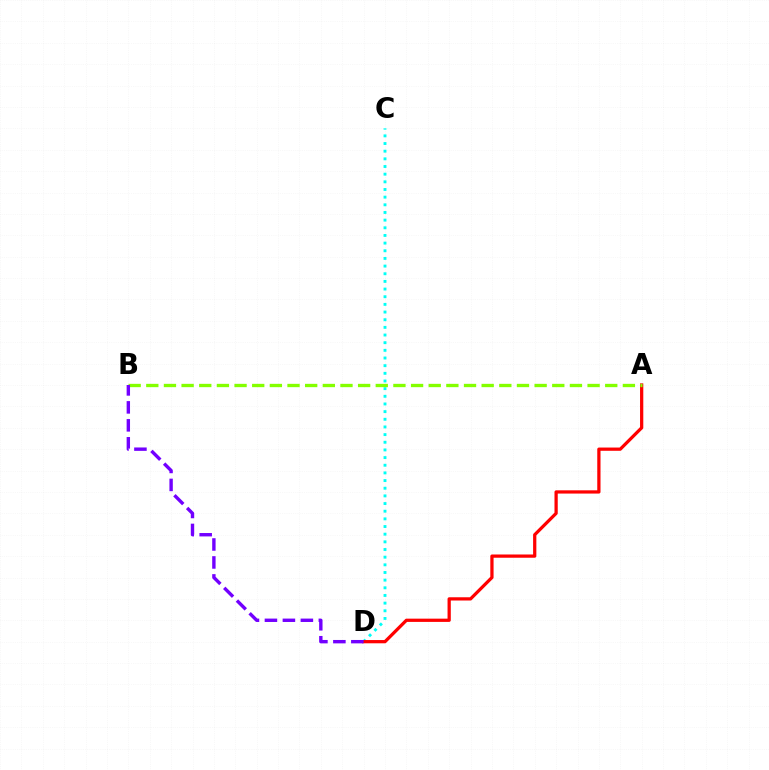{('C', 'D'): [{'color': '#00fff6', 'line_style': 'dotted', 'thickness': 2.08}], ('A', 'D'): [{'color': '#ff0000', 'line_style': 'solid', 'thickness': 2.34}], ('A', 'B'): [{'color': '#84ff00', 'line_style': 'dashed', 'thickness': 2.4}], ('B', 'D'): [{'color': '#7200ff', 'line_style': 'dashed', 'thickness': 2.44}]}